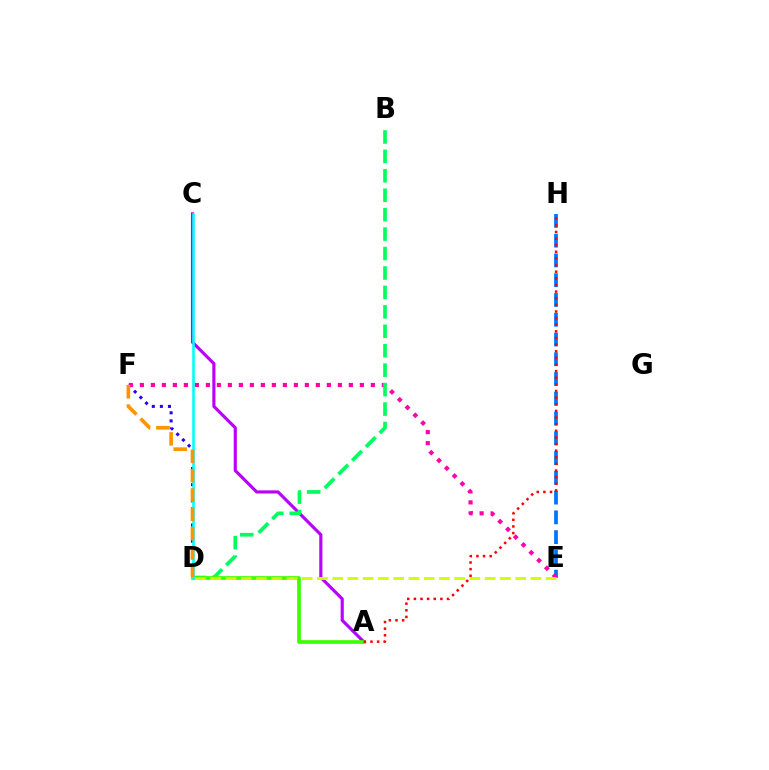{('E', 'H'): [{'color': '#0074ff', 'line_style': 'dashed', 'thickness': 2.68}], ('D', 'F'): [{'color': '#2500ff', 'line_style': 'dotted', 'thickness': 2.19}, {'color': '#ff9400', 'line_style': 'dashed', 'thickness': 2.63}], ('E', 'F'): [{'color': '#ff00ac', 'line_style': 'dotted', 'thickness': 2.99}], ('A', 'C'): [{'color': '#b900ff', 'line_style': 'solid', 'thickness': 2.26}], ('B', 'D'): [{'color': '#00ff5c', 'line_style': 'dashed', 'thickness': 2.64}], ('A', 'D'): [{'color': '#3dff00', 'line_style': 'solid', 'thickness': 2.65}], ('C', 'D'): [{'color': '#00fff6', 'line_style': 'solid', 'thickness': 1.86}], ('D', 'E'): [{'color': '#d1ff00', 'line_style': 'dashed', 'thickness': 2.07}], ('A', 'H'): [{'color': '#ff0000', 'line_style': 'dotted', 'thickness': 1.8}]}